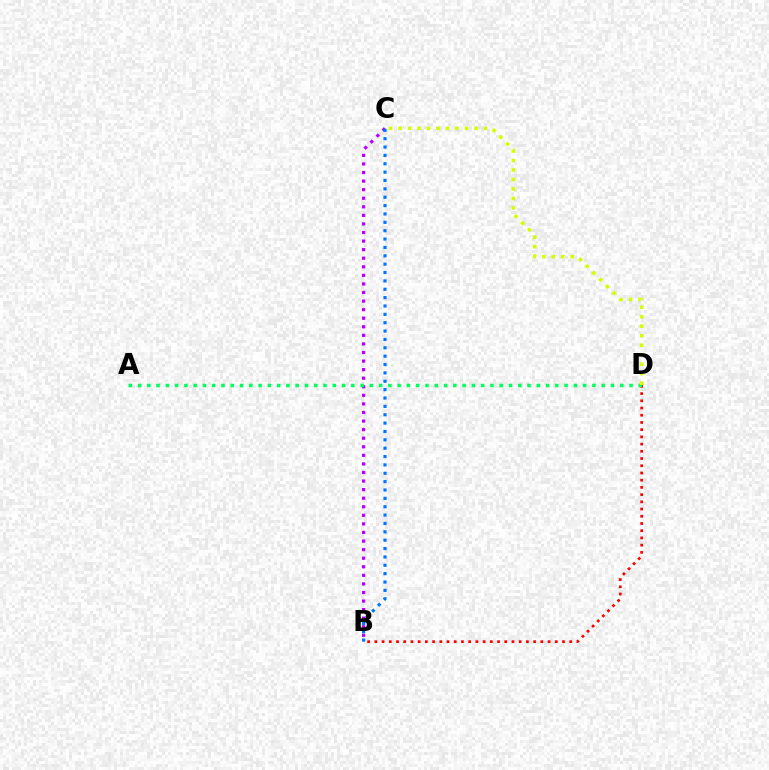{('B', 'C'): [{'color': '#b900ff', 'line_style': 'dotted', 'thickness': 2.33}, {'color': '#0074ff', 'line_style': 'dotted', 'thickness': 2.27}], ('B', 'D'): [{'color': '#ff0000', 'line_style': 'dotted', 'thickness': 1.96}], ('A', 'D'): [{'color': '#00ff5c', 'line_style': 'dotted', 'thickness': 2.52}], ('C', 'D'): [{'color': '#d1ff00', 'line_style': 'dotted', 'thickness': 2.58}]}